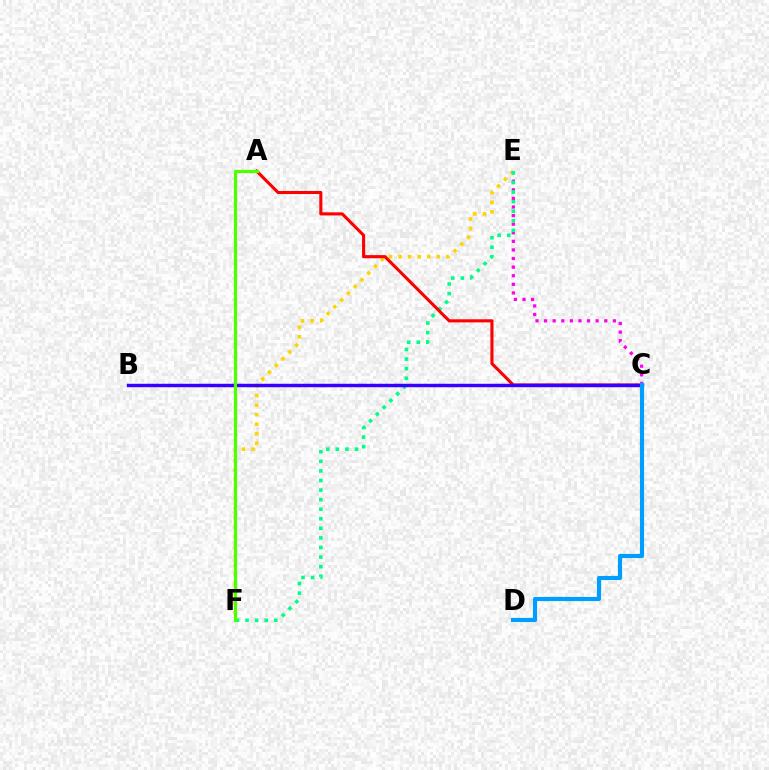{('C', 'E'): [{'color': '#ff00ed', 'line_style': 'dotted', 'thickness': 2.34}], ('E', 'F'): [{'color': '#ffd500', 'line_style': 'dotted', 'thickness': 2.59}, {'color': '#00ff86', 'line_style': 'dotted', 'thickness': 2.6}], ('A', 'C'): [{'color': '#ff0000', 'line_style': 'solid', 'thickness': 2.23}], ('B', 'C'): [{'color': '#3700ff', 'line_style': 'solid', 'thickness': 2.47}], ('C', 'D'): [{'color': '#009eff', 'line_style': 'solid', 'thickness': 2.98}], ('A', 'F'): [{'color': '#4fff00', 'line_style': 'solid', 'thickness': 2.3}]}